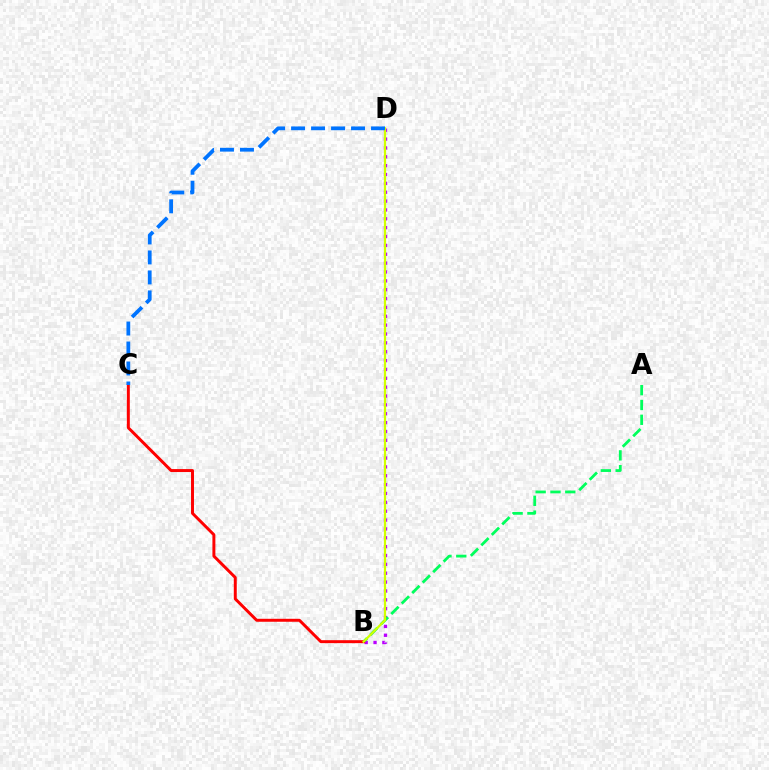{('B', 'D'): [{'color': '#b900ff', 'line_style': 'dotted', 'thickness': 2.41}, {'color': '#d1ff00', 'line_style': 'solid', 'thickness': 1.6}], ('A', 'B'): [{'color': '#00ff5c', 'line_style': 'dashed', 'thickness': 2.01}], ('B', 'C'): [{'color': '#ff0000', 'line_style': 'solid', 'thickness': 2.13}], ('C', 'D'): [{'color': '#0074ff', 'line_style': 'dashed', 'thickness': 2.72}]}